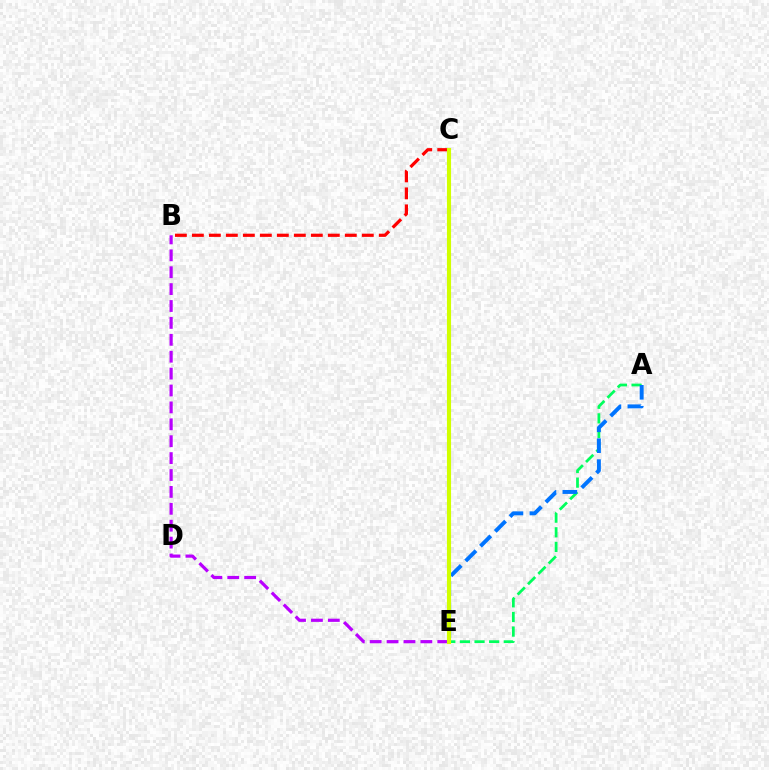{('B', 'C'): [{'color': '#ff0000', 'line_style': 'dashed', 'thickness': 2.31}], ('A', 'E'): [{'color': '#00ff5c', 'line_style': 'dashed', 'thickness': 1.99}, {'color': '#0074ff', 'line_style': 'dashed', 'thickness': 2.84}], ('B', 'E'): [{'color': '#b900ff', 'line_style': 'dashed', 'thickness': 2.3}], ('C', 'E'): [{'color': '#d1ff00', 'line_style': 'solid', 'thickness': 2.96}]}